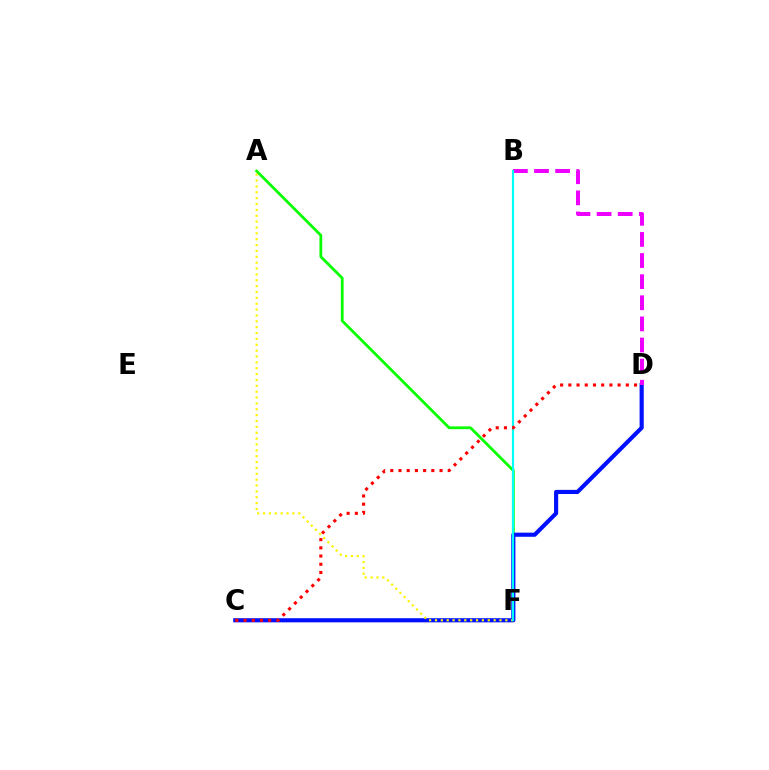{('A', 'F'): [{'color': '#08ff00', 'line_style': 'solid', 'thickness': 2.0}, {'color': '#fcf500', 'line_style': 'dotted', 'thickness': 1.59}], ('C', 'D'): [{'color': '#0010ff', 'line_style': 'solid', 'thickness': 2.98}, {'color': '#ff0000', 'line_style': 'dotted', 'thickness': 2.23}], ('B', 'D'): [{'color': '#ee00ff', 'line_style': 'dashed', 'thickness': 2.87}], ('B', 'F'): [{'color': '#00fff6', 'line_style': 'solid', 'thickness': 1.55}]}